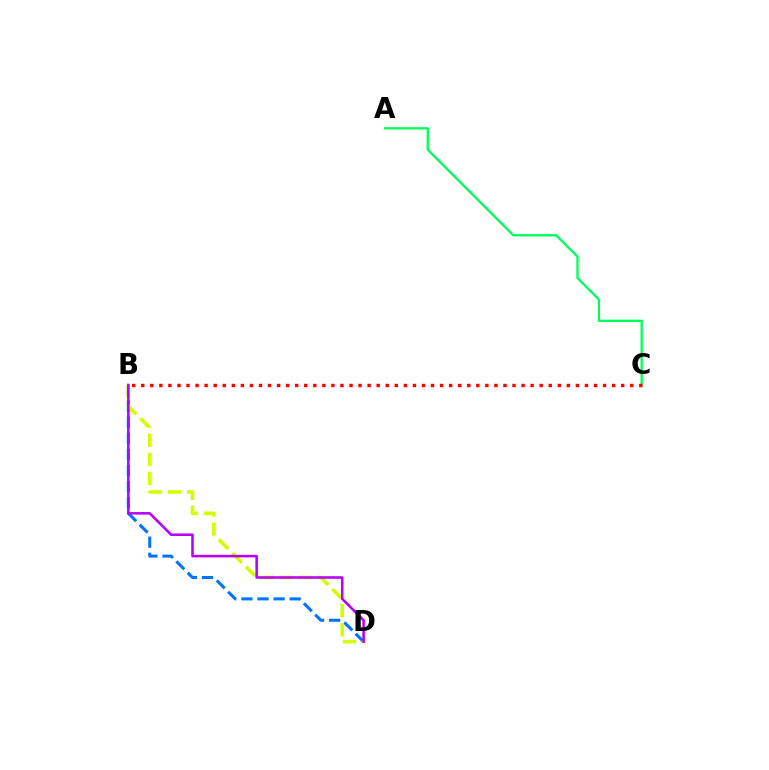{('B', 'D'): [{'color': '#0074ff', 'line_style': 'dashed', 'thickness': 2.19}, {'color': '#d1ff00', 'line_style': 'dashed', 'thickness': 2.6}, {'color': '#b900ff', 'line_style': 'solid', 'thickness': 1.86}], ('A', 'C'): [{'color': '#00ff5c', 'line_style': 'solid', 'thickness': 1.66}], ('B', 'C'): [{'color': '#ff0000', 'line_style': 'dotted', 'thickness': 2.46}]}